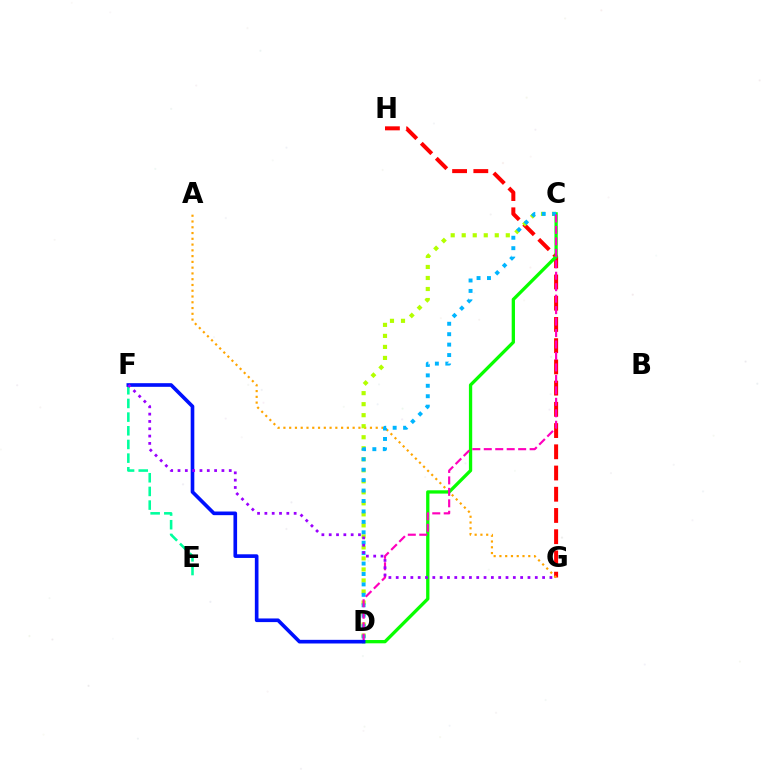{('G', 'H'): [{'color': '#ff0000', 'line_style': 'dashed', 'thickness': 2.88}], ('A', 'G'): [{'color': '#ffa500', 'line_style': 'dotted', 'thickness': 1.57}], ('C', 'D'): [{'color': '#b3ff00', 'line_style': 'dotted', 'thickness': 2.99}, {'color': '#08ff00', 'line_style': 'solid', 'thickness': 2.37}, {'color': '#00b5ff', 'line_style': 'dotted', 'thickness': 2.83}, {'color': '#ff00bd', 'line_style': 'dashed', 'thickness': 1.56}], ('E', 'F'): [{'color': '#00ff9d', 'line_style': 'dashed', 'thickness': 1.86}], ('D', 'F'): [{'color': '#0010ff', 'line_style': 'solid', 'thickness': 2.62}], ('F', 'G'): [{'color': '#9b00ff', 'line_style': 'dotted', 'thickness': 1.99}]}